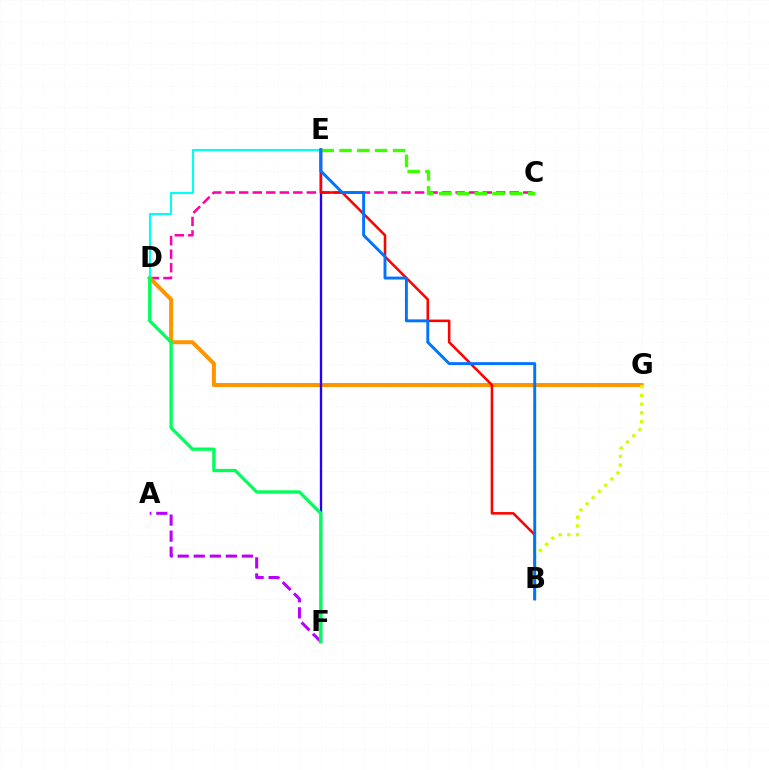{('C', 'D'): [{'color': '#ff00ac', 'line_style': 'dashed', 'thickness': 1.84}], ('D', 'G'): [{'color': '#ff9400', 'line_style': 'solid', 'thickness': 2.86}], ('D', 'E'): [{'color': '#00fff6', 'line_style': 'solid', 'thickness': 1.54}], ('A', 'F'): [{'color': '#b900ff', 'line_style': 'dashed', 'thickness': 2.18}], ('E', 'F'): [{'color': '#2500ff', 'line_style': 'solid', 'thickness': 1.68}], ('B', 'E'): [{'color': '#ff0000', 'line_style': 'solid', 'thickness': 1.84}, {'color': '#0074ff', 'line_style': 'solid', 'thickness': 2.1}], ('B', 'G'): [{'color': '#d1ff00', 'line_style': 'dotted', 'thickness': 2.37}], ('C', 'E'): [{'color': '#3dff00', 'line_style': 'dashed', 'thickness': 2.42}], ('D', 'F'): [{'color': '#00ff5c', 'line_style': 'solid', 'thickness': 2.38}]}